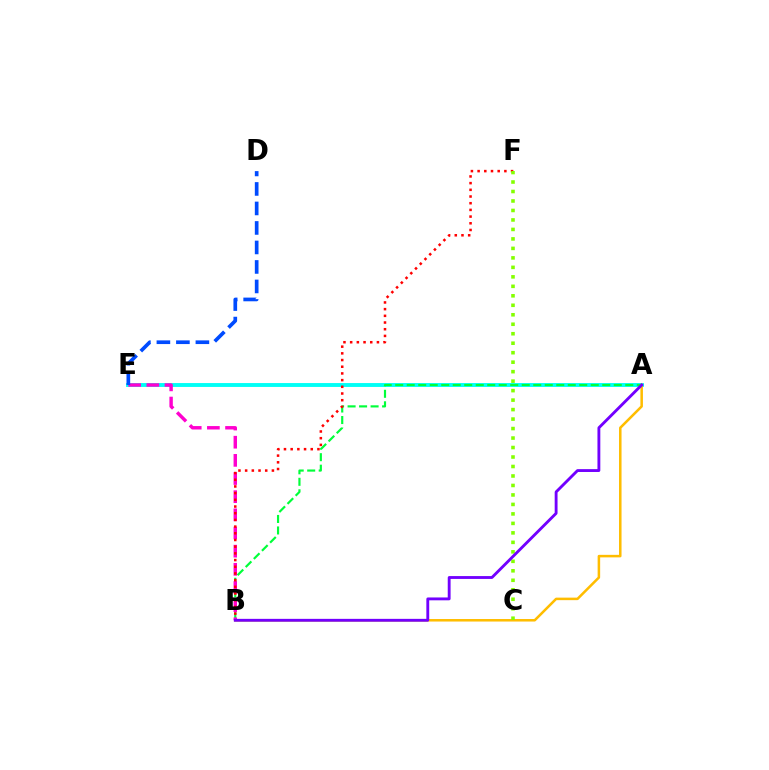{('A', 'E'): [{'color': '#00fff6', 'line_style': 'solid', 'thickness': 2.79}], ('A', 'B'): [{'color': '#00ff39', 'line_style': 'dashed', 'thickness': 1.56}, {'color': '#ffbd00', 'line_style': 'solid', 'thickness': 1.82}, {'color': '#7200ff', 'line_style': 'solid', 'thickness': 2.06}], ('B', 'E'): [{'color': '#ff00cf', 'line_style': 'dashed', 'thickness': 2.47}], ('B', 'F'): [{'color': '#ff0000', 'line_style': 'dotted', 'thickness': 1.82}], ('D', 'E'): [{'color': '#004bff', 'line_style': 'dashed', 'thickness': 2.65}], ('C', 'F'): [{'color': '#84ff00', 'line_style': 'dotted', 'thickness': 2.58}]}